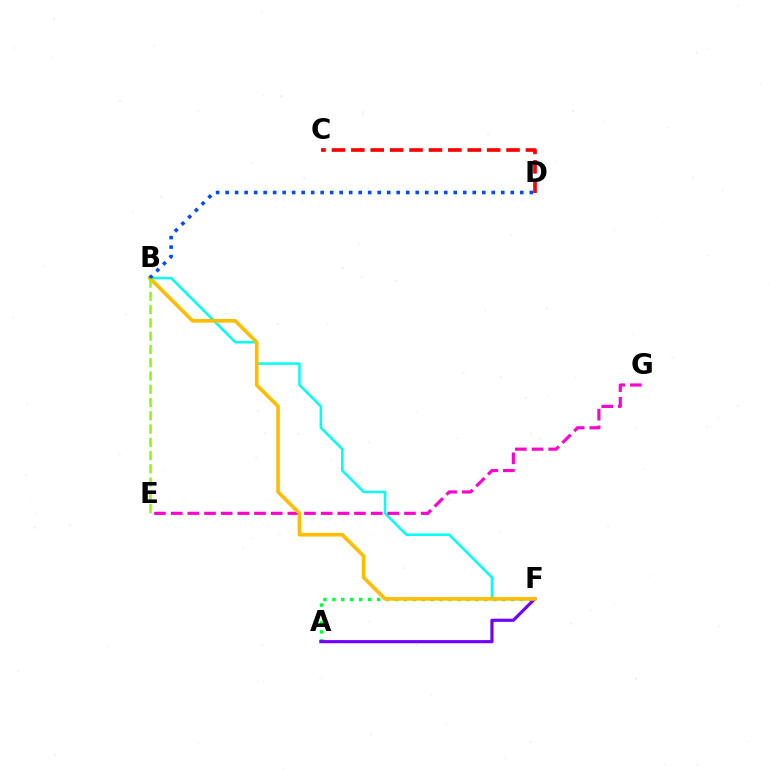{('A', 'F'): [{'color': '#00ff39', 'line_style': 'dotted', 'thickness': 2.43}, {'color': '#7200ff', 'line_style': 'solid', 'thickness': 2.28}], ('B', 'F'): [{'color': '#00fff6', 'line_style': 'solid', 'thickness': 1.8}, {'color': '#ffbd00', 'line_style': 'solid', 'thickness': 2.62}], ('E', 'G'): [{'color': '#ff00cf', 'line_style': 'dashed', 'thickness': 2.26}], ('B', 'D'): [{'color': '#004bff', 'line_style': 'dotted', 'thickness': 2.58}], ('B', 'E'): [{'color': '#84ff00', 'line_style': 'dashed', 'thickness': 1.8}], ('C', 'D'): [{'color': '#ff0000', 'line_style': 'dashed', 'thickness': 2.64}]}